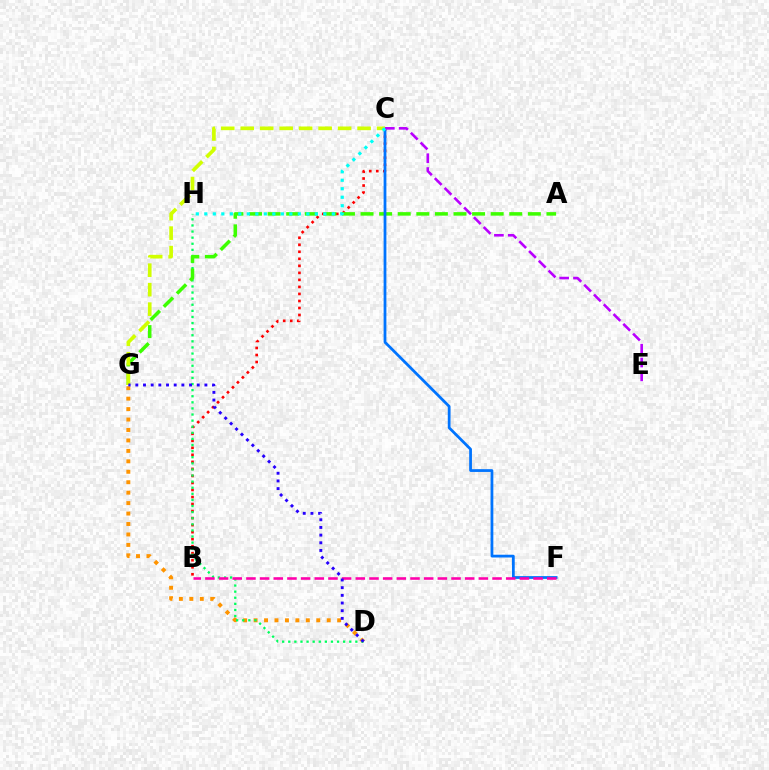{('B', 'C'): [{'color': '#ff0000', 'line_style': 'dotted', 'thickness': 1.91}], ('D', 'G'): [{'color': '#ff9400', 'line_style': 'dotted', 'thickness': 2.84}, {'color': '#2500ff', 'line_style': 'dotted', 'thickness': 2.09}], ('D', 'H'): [{'color': '#00ff5c', 'line_style': 'dotted', 'thickness': 1.66}], ('A', 'G'): [{'color': '#3dff00', 'line_style': 'dashed', 'thickness': 2.53}], ('C', 'F'): [{'color': '#0074ff', 'line_style': 'solid', 'thickness': 2.0}], ('C', 'E'): [{'color': '#b900ff', 'line_style': 'dashed', 'thickness': 1.88}], ('C', 'G'): [{'color': '#d1ff00', 'line_style': 'dashed', 'thickness': 2.65}], ('B', 'F'): [{'color': '#ff00ac', 'line_style': 'dashed', 'thickness': 1.86}], ('C', 'H'): [{'color': '#00fff6', 'line_style': 'dotted', 'thickness': 2.31}]}